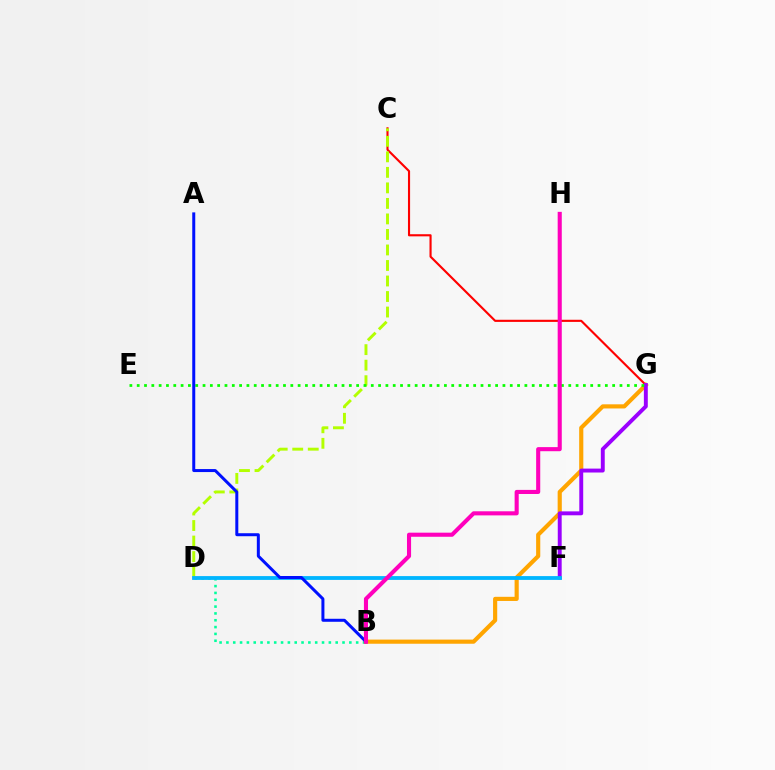{('C', 'G'): [{'color': '#ff0000', 'line_style': 'solid', 'thickness': 1.53}], ('B', 'D'): [{'color': '#00ff9d', 'line_style': 'dotted', 'thickness': 1.86}], ('B', 'G'): [{'color': '#ffa500', 'line_style': 'solid', 'thickness': 2.99}], ('F', 'G'): [{'color': '#9b00ff', 'line_style': 'solid', 'thickness': 2.82}], ('C', 'D'): [{'color': '#b3ff00', 'line_style': 'dashed', 'thickness': 2.11}], ('D', 'F'): [{'color': '#00b5ff', 'line_style': 'solid', 'thickness': 2.75}], ('E', 'G'): [{'color': '#08ff00', 'line_style': 'dotted', 'thickness': 1.99}], ('A', 'B'): [{'color': '#0010ff', 'line_style': 'solid', 'thickness': 2.16}], ('B', 'H'): [{'color': '#ff00bd', 'line_style': 'solid', 'thickness': 2.95}]}